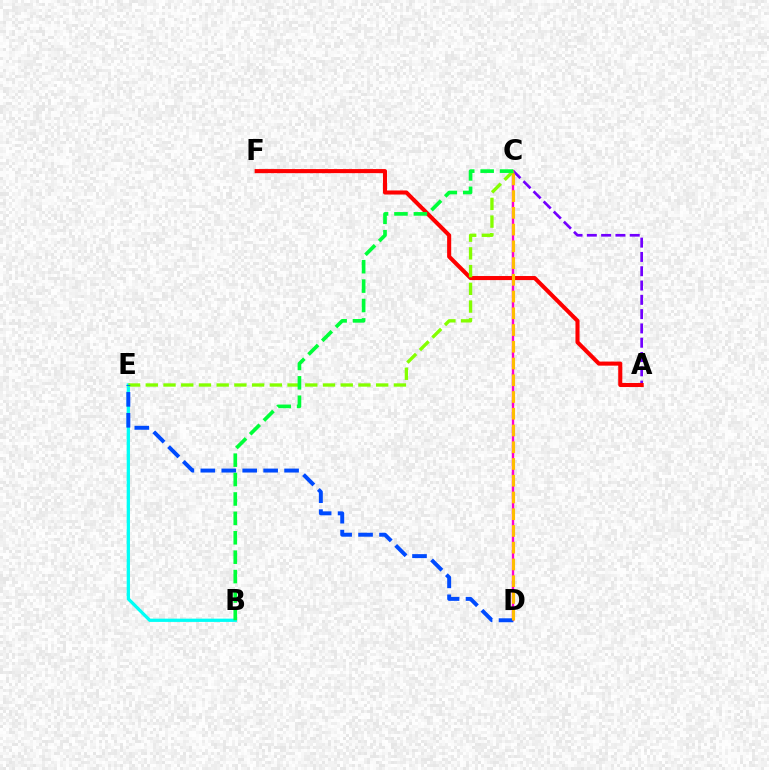{('A', 'C'): [{'color': '#7200ff', 'line_style': 'dashed', 'thickness': 1.94}], ('C', 'D'): [{'color': '#ff00cf', 'line_style': 'solid', 'thickness': 1.73}, {'color': '#ffbd00', 'line_style': 'dashed', 'thickness': 2.27}], ('B', 'E'): [{'color': '#00fff6', 'line_style': 'solid', 'thickness': 2.35}], ('A', 'F'): [{'color': '#ff0000', 'line_style': 'solid', 'thickness': 2.93}], ('C', 'E'): [{'color': '#84ff00', 'line_style': 'dashed', 'thickness': 2.41}], ('D', 'E'): [{'color': '#004bff', 'line_style': 'dashed', 'thickness': 2.84}], ('B', 'C'): [{'color': '#00ff39', 'line_style': 'dashed', 'thickness': 2.64}]}